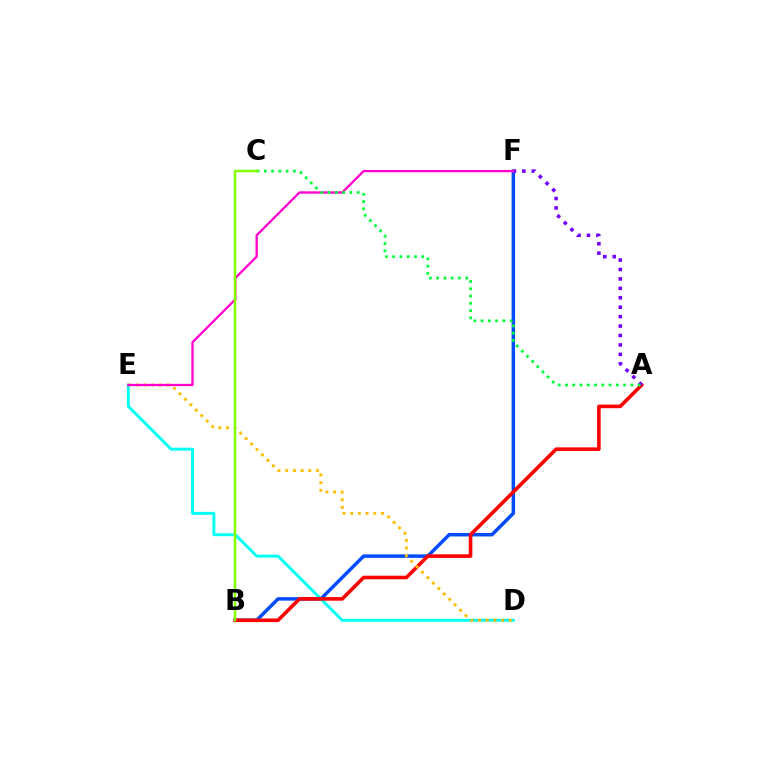{('B', 'F'): [{'color': '#004bff', 'line_style': 'solid', 'thickness': 2.49}], ('D', 'E'): [{'color': '#00fff6', 'line_style': 'solid', 'thickness': 2.11}, {'color': '#ffbd00', 'line_style': 'dotted', 'thickness': 2.09}], ('A', 'B'): [{'color': '#ff0000', 'line_style': 'solid', 'thickness': 2.59}], ('A', 'F'): [{'color': '#7200ff', 'line_style': 'dotted', 'thickness': 2.56}], ('E', 'F'): [{'color': '#ff00cf', 'line_style': 'solid', 'thickness': 1.66}], ('A', 'C'): [{'color': '#00ff39', 'line_style': 'dotted', 'thickness': 1.97}], ('B', 'C'): [{'color': '#84ff00', 'line_style': 'solid', 'thickness': 1.8}]}